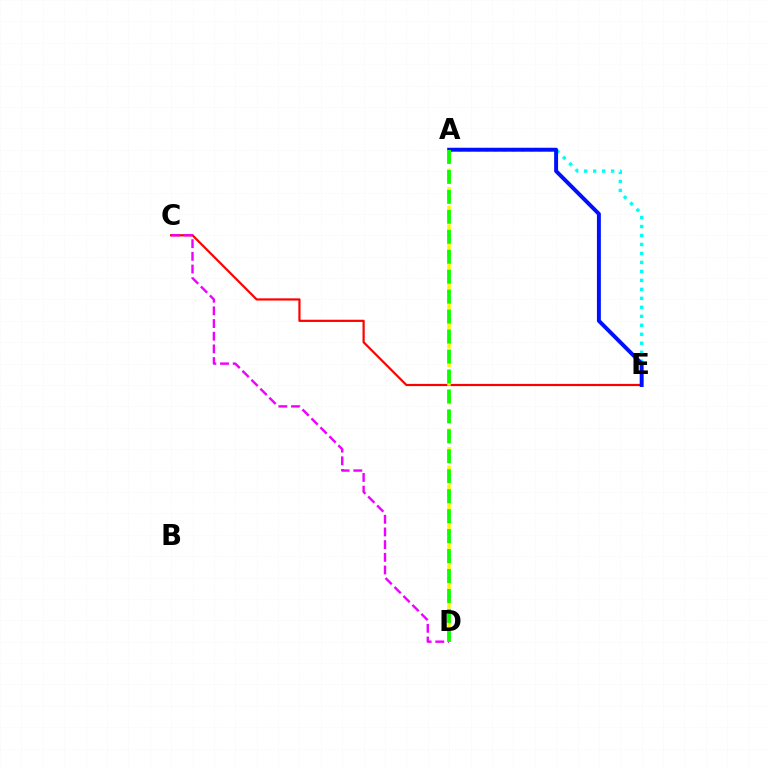{('A', 'E'): [{'color': '#00fff6', 'line_style': 'dotted', 'thickness': 2.44}, {'color': '#0010ff', 'line_style': 'solid', 'thickness': 2.84}], ('C', 'E'): [{'color': '#ff0000', 'line_style': 'solid', 'thickness': 1.59}], ('C', 'D'): [{'color': '#ee00ff', 'line_style': 'dashed', 'thickness': 1.72}], ('A', 'D'): [{'color': '#fcf500', 'line_style': 'dashed', 'thickness': 2.52}, {'color': '#08ff00', 'line_style': 'dashed', 'thickness': 2.71}]}